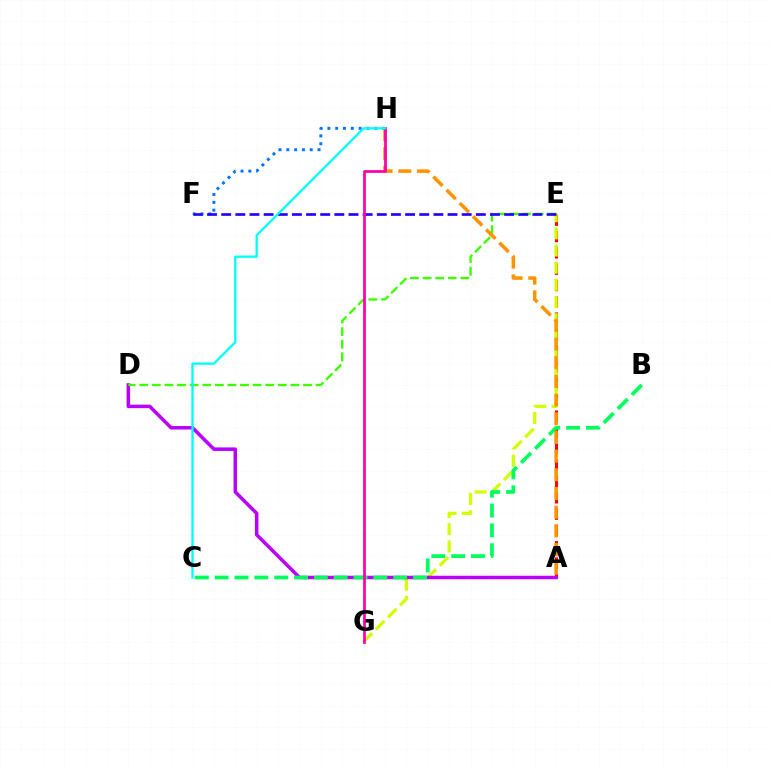{('A', 'E'): [{'color': '#ff0000', 'line_style': 'dashed', 'thickness': 2.22}], ('E', 'G'): [{'color': '#d1ff00', 'line_style': 'dashed', 'thickness': 2.33}], ('A', 'D'): [{'color': '#b900ff', 'line_style': 'solid', 'thickness': 2.53}], ('D', 'E'): [{'color': '#3dff00', 'line_style': 'dashed', 'thickness': 1.71}], ('F', 'H'): [{'color': '#0074ff', 'line_style': 'dotted', 'thickness': 2.12}], ('B', 'C'): [{'color': '#00ff5c', 'line_style': 'dashed', 'thickness': 2.69}], ('A', 'H'): [{'color': '#ff9400', 'line_style': 'dashed', 'thickness': 2.54}], ('E', 'F'): [{'color': '#2500ff', 'line_style': 'dashed', 'thickness': 1.92}], ('G', 'H'): [{'color': '#ff00ac', 'line_style': 'solid', 'thickness': 1.98}], ('C', 'H'): [{'color': '#00fff6', 'line_style': 'solid', 'thickness': 1.66}]}